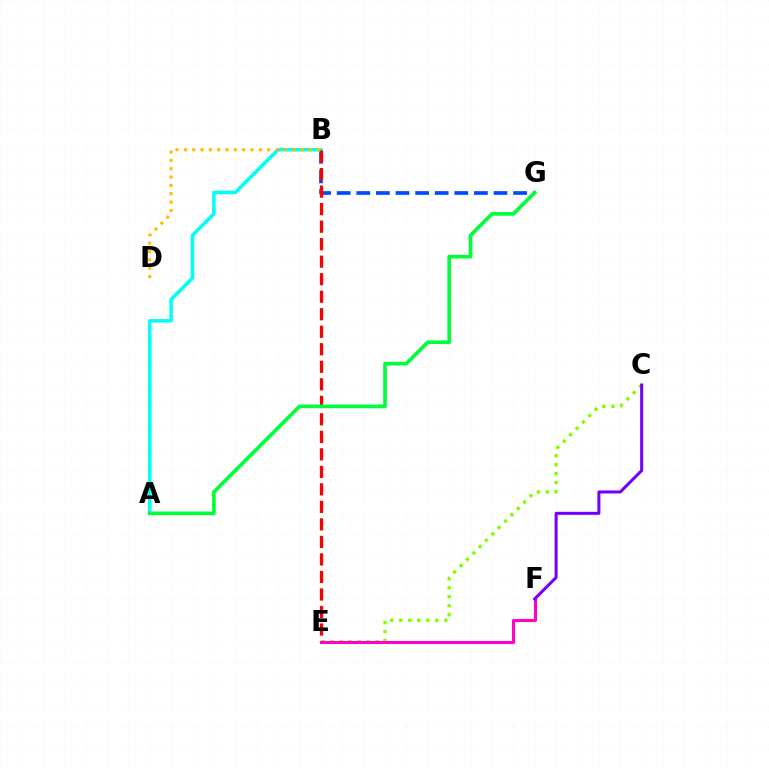{('B', 'G'): [{'color': '#004bff', 'line_style': 'dashed', 'thickness': 2.66}], ('A', 'B'): [{'color': '#00fff6', 'line_style': 'solid', 'thickness': 2.54}], ('B', 'E'): [{'color': '#ff0000', 'line_style': 'dashed', 'thickness': 2.38}], ('C', 'E'): [{'color': '#84ff00', 'line_style': 'dotted', 'thickness': 2.44}], ('E', 'F'): [{'color': '#ff00cf', 'line_style': 'solid', 'thickness': 2.19}], ('C', 'F'): [{'color': '#7200ff', 'line_style': 'solid', 'thickness': 2.18}], ('B', 'D'): [{'color': '#ffbd00', 'line_style': 'dotted', 'thickness': 2.26}], ('A', 'G'): [{'color': '#00ff39', 'line_style': 'solid', 'thickness': 2.63}]}